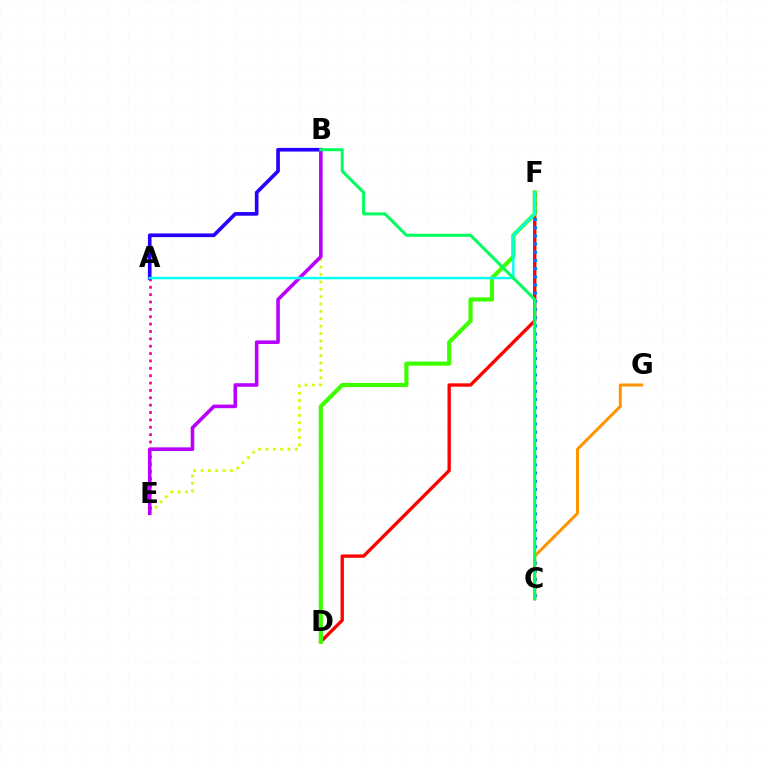{('A', 'E'): [{'color': '#ff00ac', 'line_style': 'dotted', 'thickness': 2.0}], ('D', 'F'): [{'color': '#ff0000', 'line_style': 'solid', 'thickness': 2.41}, {'color': '#3dff00', 'line_style': 'solid', 'thickness': 3.0}], ('C', 'F'): [{'color': '#0074ff', 'line_style': 'dotted', 'thickness': 2.22}], ('A', 'B'): [{'color': '#2500ff', 'line_style': 'solid', 'thickness': 2.63}], ('B', 'E'): [{'color': '#d1ff00', 'line_style': 'dotted', 'thickness': 2.0}, {'color': '#b900ff', 'line_style': 'solid', 'thickness': 2.59}], ('C', 'G'): [{'color': '#ff9400', 'line_style': 'solid', 'thickness': 2.16}], ('A', 'F'): [{'color': '#00fff6', 'line_style': 'solid', 'thickness': 1.73}], ('B', 'C'): [{'color': '#00ff5c', 'line_style': 'solid', 'thickness': 2.16}]}